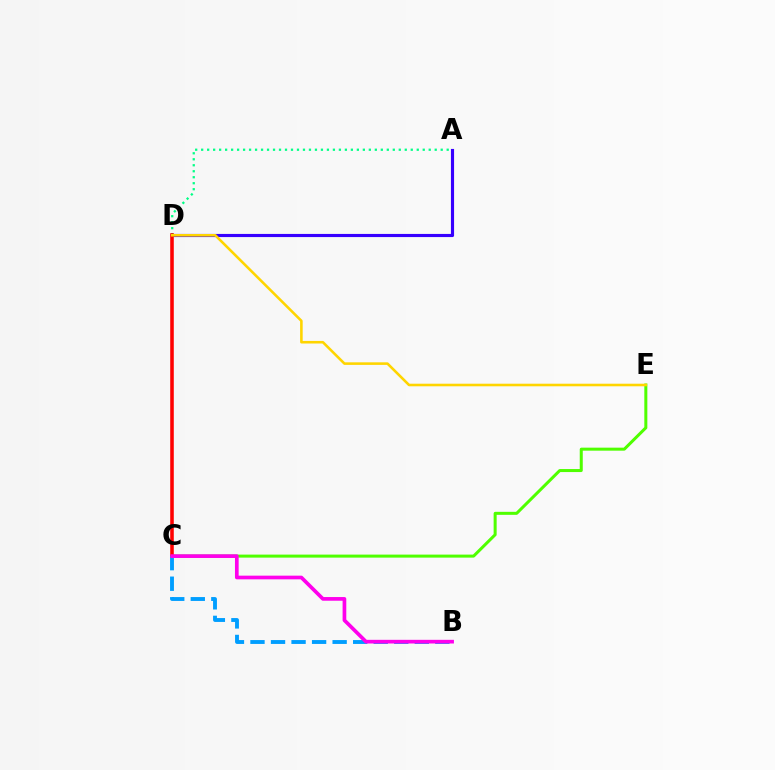{('A', 'D'): [{'color': '#3700ff', 'line_style': 'solid', 'thickness': 2.26}, {'color': '#00ff86', 'line_style': 'dotted', 'thickness': 1.63}], ('C', 'E'): [{'color': '#4fff00', 'line_style': 'solid', 'thickness': 2.17}], ('C', 'D'): [{'color': '#ff0000', 'line_style': 'solid', 'thickness': 2.56}], ('B', 'C'): [{'color': '#009eff', 'line_style': 'dashed', 'thickness': 2.79}, {'color': '#ff00ed', 'line_style': 'solid', 'thickness': 2.65}], ('D', 'E'): [{'color': '#ffd500', 'line_style': 'solid', 'thickness': 1.86}]}